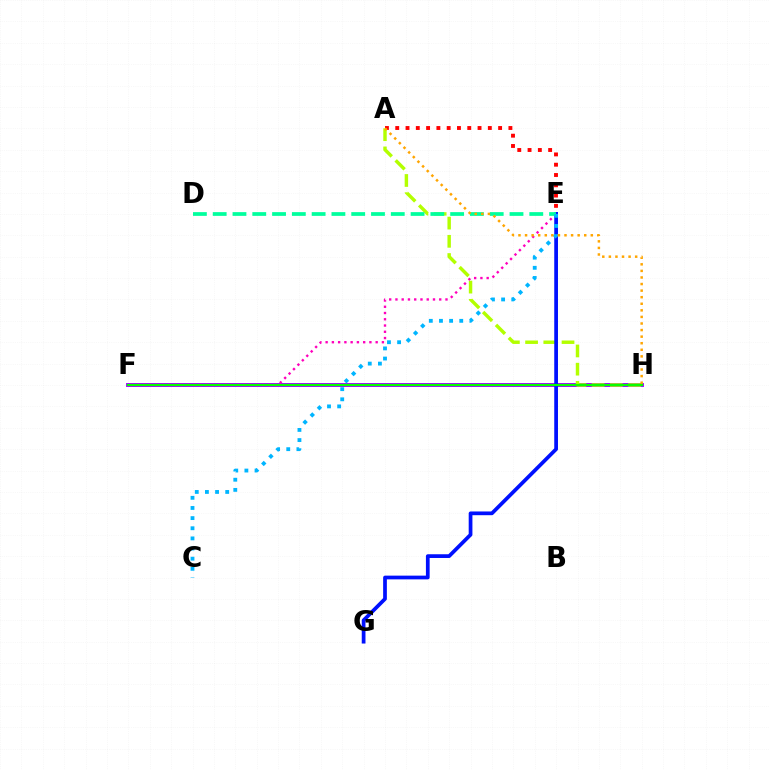{('F', 'H'): [{'color': '#9b00ff', 'line_style': 'solid', 'thickness': 2.79}, {'color': '#08ff00', 'line_style': 'solid', 'thickness': 1.55}], ('A', 'H'): [{'color': '#b3ff00', 'line_style': 'dashed', 'thickness': 2.47}, {'color': '#ffa500', 'line_style': 'dotted', 'thickness': 1.79}], ('E', 'F'): [{'color': '#ff00bd', 'line_style': 'dotted', 'thickness': 1.7}], ('E', 'G'): [{'color': '#0010ff', 'line_style': 'solid', 'thickness': 2.68}], ('A', 'E'): [{'color': '#ff0000', 'line_style': 'dotted', 'thickness': 2.8}], ('D', 'E'): [{'color': '#00ff9d', 'line_style': 'dashed', 'thickness': 2.69}], ('C', 'E'): [{'color': '#00b5ff', 'line_style': 'dotted', 'thickness': 2.76}]}